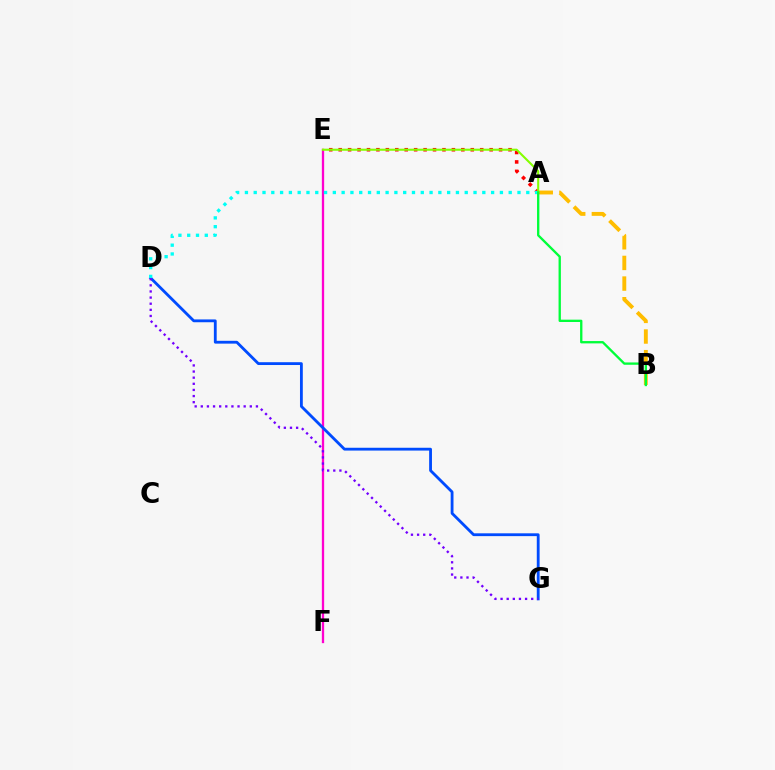{('E', 'F'): [{'color': '#ff00cf', 'line_style': 'solid', 'thickness': 1.66}], ('D', 'G'): [{'color': '#004bff', 'line_style': 'solid', 'thickness': 2.03}, {'color': '#7200ff', 'line_style': 'dotted', 'thickness': 1.66}], ('A', 'E'): [{'color': '#ff0000', 'line_style': 'dotted', 'thickness': 2.56}, {'color': '#84ff00', 'line_style': 'solid', 'thickness': 1.5}], ('A', 'B'): [{'color': '#ffbd00', 'line_style': 'dashed', 'thickness': 2.8}, {'color': '#00ff39', 'line_style': 'solid', 'thickness': 1.68}], ('A', 'D'): [{'color': '#00fff6', 'line_style': 'dotted', 'thickness': 2.39}]}